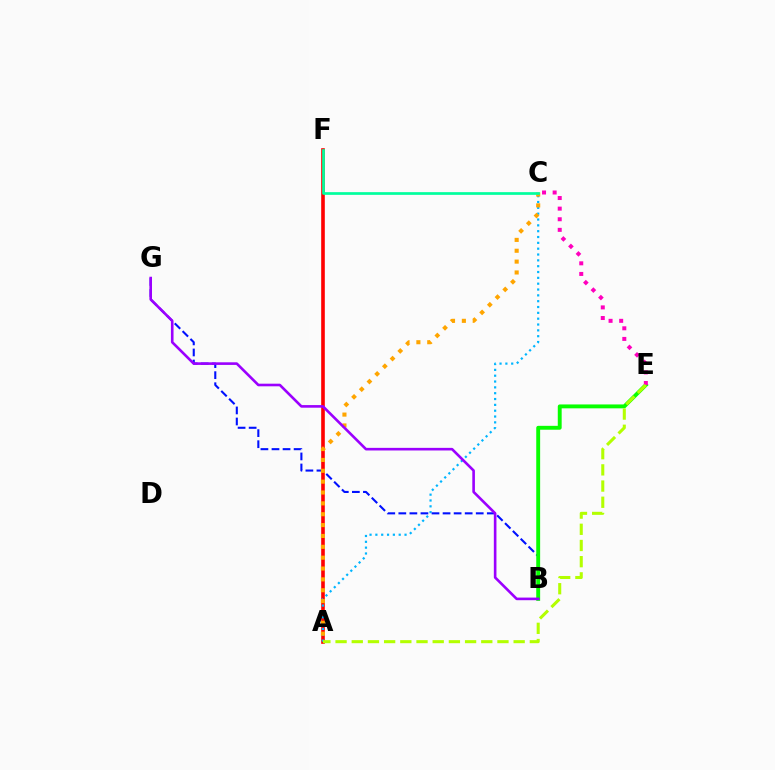{('A', 'F'): [{'color': '#ff0000', 'line_style': 'solid', 'thickness': 2.6}], ('A', 'C'): [{'color': '#00b5ff', 'line_style': 'dotted', 'thickness': 1.58}, {'color': '#ffa500', 'line_style': 'dotted', 'thickness': 2.95}], ('B', 'G'): [{'color': '#0010ff', 'line_style': 'dashed', 'thickness': 1.5}, {'color': '#9b00ff', 'line_style': 'solid', 'thickness': 1.88}], ('B', 'E'): [{'color': '#08ff00', 'line_style': 'solid', 'thickness': 2.8}], ('C', 'E'): [{'color': '#ff00bd', 'line_style': 'dotted', 'thickness': 2.88}], ('A', 'E'): [{'color': '#b3ff00', 'line_style': 'dashed', 'thickness': 2.2}], ('C', 'F'): [{'color': '#00ff9d', 'line_style': 'solid', 'thickness': 1.94}]}